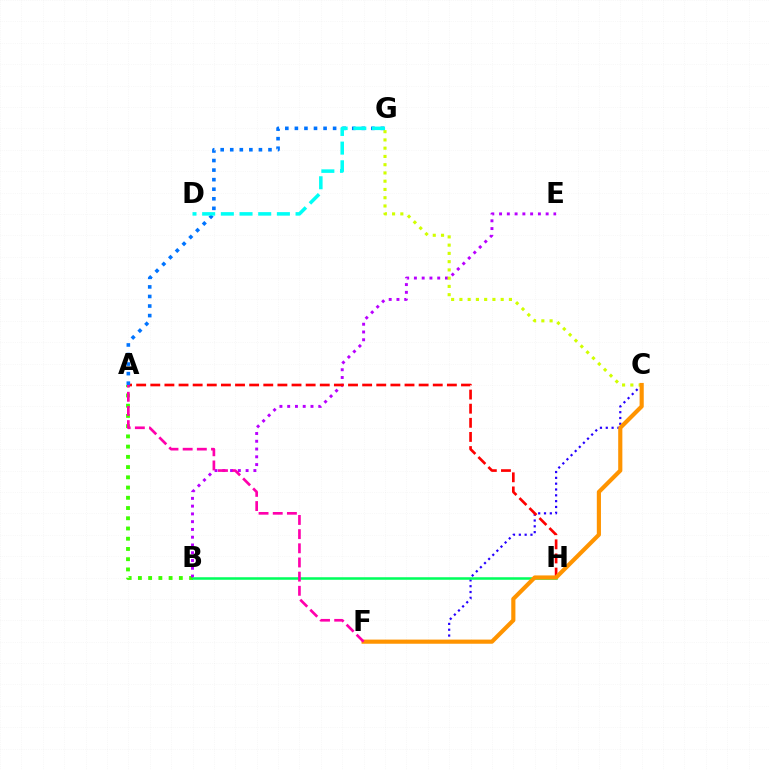{('A', 'B'): [{'color': '#3dff00', 'line_style': 'dotted', 'thickness': 2.78}], ('B', 'E'): [{'color': '#b900ff', 'line_style': 'dotted', 'thickness': 2.11}], ('C', 'F'): [{'color': '#2500ff', 'line_style': 'dotted', 'thickness': 1.58}, {'color': '#ff9400', 'line_style': 'solid', 'thickness': 2.99}], ('B', 'H'): [{'color': '#00ff5c', 'line_style': 'solid', 'thickness': 1.82}], ('A', 'H'): [{'color': '#ff0000', 'line_style': 'dashed', 'thickness': 1.92}], ('C', 'G'): [{'color': '#d1ff00', 'line_style': 'dotted', 'thickness': 2.24}], ('A', 'G'): [{'color': '#0074ff', 'line_style': 'dotted', 'thickness': 2.6}], ('D', 'G'): [{'color': '#00fff6', 'line_style': 'dashed', 'thickness': 2.54}], ('A', 'F'): [{'color': '#ff00ac', 'line_style': 'dashed', 'thickness': 1.92}]}